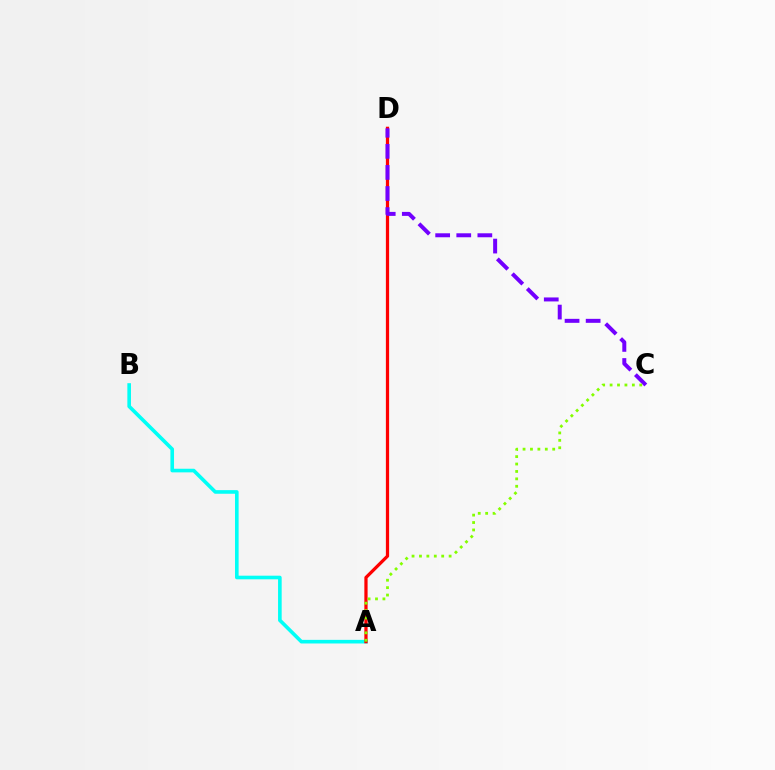{('A', 'B'): [{'color': '#00fff6', 'line_style': 'solid', 'thickness': 2.6}], ('A', 'D'): [{'color': '#ff0000', 'line_style': 'solid', 'thickness': 2.33}], ('C', 'D'): [{'color': '#7200ff', 'line_style': 'dashed', 'thickness': 2.86}], ('A', 'C'): [{'color': '#84ff00', 'line_style': 'dotted', 'thickness': 2.01}]}